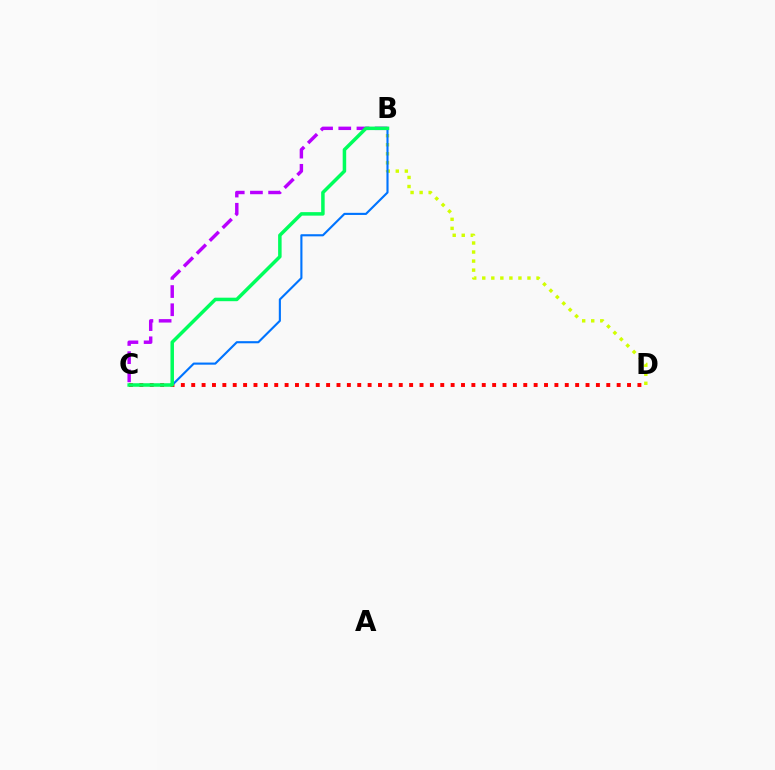{('C', 'D'): [{'color': '#ff0000', 'line_style': 'dotted', 'thickness': 2.82}], ('B', 'D'): [{'color': '#d1ff00', 'line_style': 'dotted', 'thickness': 2.46}], ('B', 'C'): [{'color': '#0074ff', 'line_style': 'solid', 'thickness': 1.53}, {'color': '#b900ff', 'line_style': 'dashed', 'thickness': 2.47}, {'color': '#00ff5c', 'line_style': 'solid', 'thickness': 2.52}]}